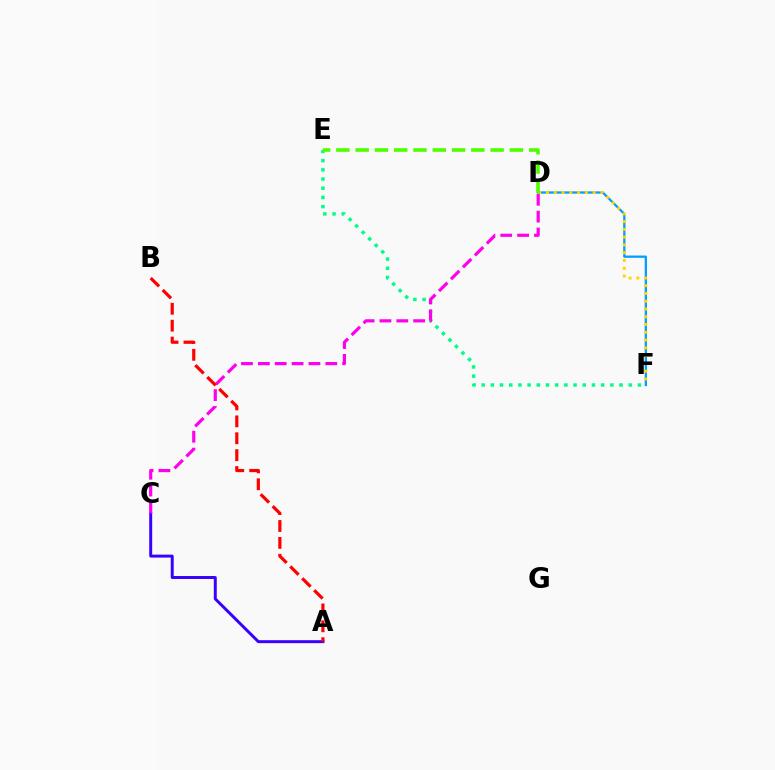{('E', 'F'): [{'color': '#00ff86', 'line_style': 'dotted', 'thickness': 2.5}], ('A', 'C'): [{'color': '#3700ff', 'line_style': 'solid', 'thickness': 2.13}], ('D', 'F'): [{'color': '#009eff', 'line_style': 'solid', 'thickness': 1.63}, {'color': '#ffd500', 'line_style': 'dotted', 'thickness': 2.11}], ('C', 'D'): [{'color': '#ff00ed', 'line_style': 'dashed', 'thickness': 2.29}], ('D', 'E'): [{'color': '#4fff00', 'line_style': 'dashed', 'thickness': 2.62}], ('A', 'B'): [{'color': '#ff0000', 'line_style': 'dashed', 'thickness': 2.29}]}